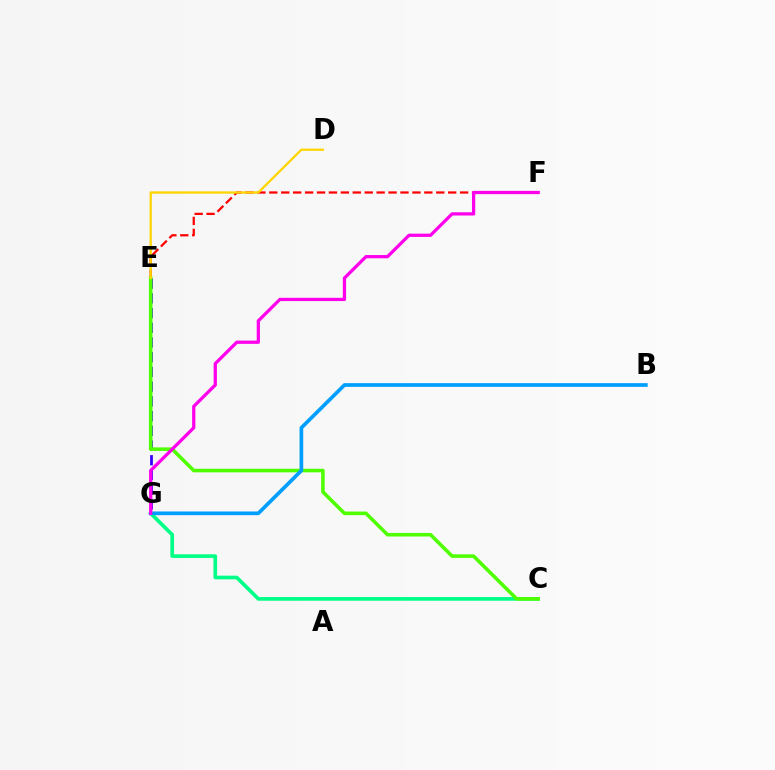{('E', 'F'): [{'color': '#ff0000', 'line_style': 'dashed', 'thickness': 1.62}], ('E', 'G'): [{'color': '#3700ff', 'line_style': 'dashed', 'thickness': 2.0}], ('C', 'G'): [{'color': '#00ff86', 'line_style': 'solid', 'thickness': 2.63}], ('C', 'E'): [{'color': '#4fff00', 'line_style': 'solid', 'thickness': 2.57}], ('D', 'E'): [{'color': '#ffd500', 'line_style': 'solid', 'thickness': 1.65}], ('B', 'G'): [{'color': '#009eff', 'line_style': 'solid', 'thickness': 2.65}], ('F', 'G'): [{'color': '#ff00ed', 'line_style': 'solid', 'thickness': 2.35}]}